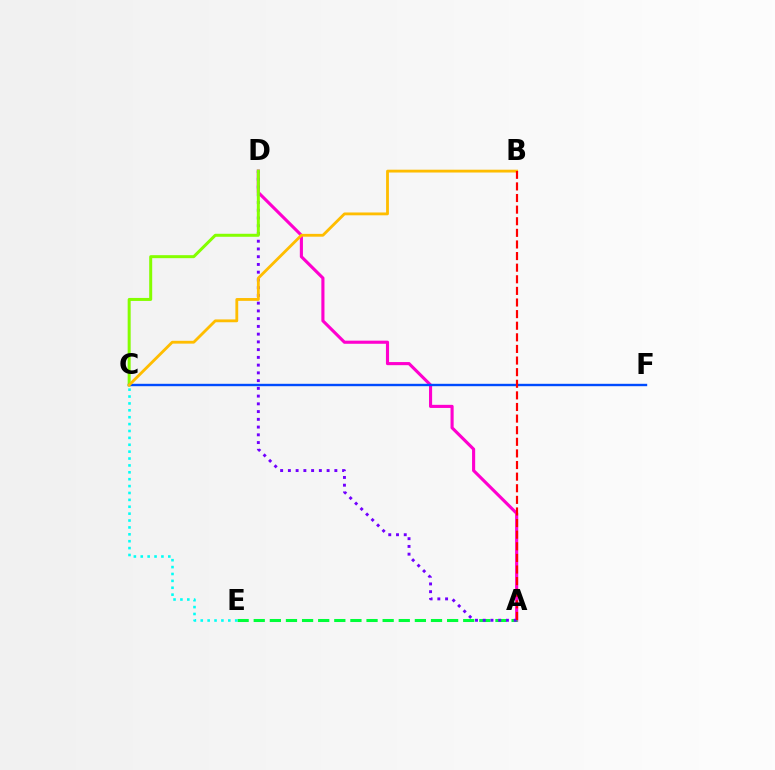{('A', 'D'): [{'color': '#ff00cf', 'line_style': 'solid', 'thickness': 2.24}, {'color': '#7200ff', 'line_style': 'dotted', 'thickness': 2.1}], ('A', 'E'): [{'color': '#00ff39', 'line_style': 'dashed', 'thickness': 2.19}], ('C', 'D'): [{'color': '#84ff00', 'line_style': 'solid', 'thickness': 2.16}], ('C', 'F'): [{'color': '#004bff', 'line_style': 'solid', 'thickness': 1.72}], ('C', 'E'): [{'color': '#00fff6', 'line_style': 'dotted', 'thickness': 1.87}], ('B', 'C'): [{'color': '#ffbd00', 'line_style': 'solid', 'thickness': 2.03}], ('A', 'B'): [{'color': '#ff0000', 'line_style': 'dashed', 'thickness': 1.58}]}